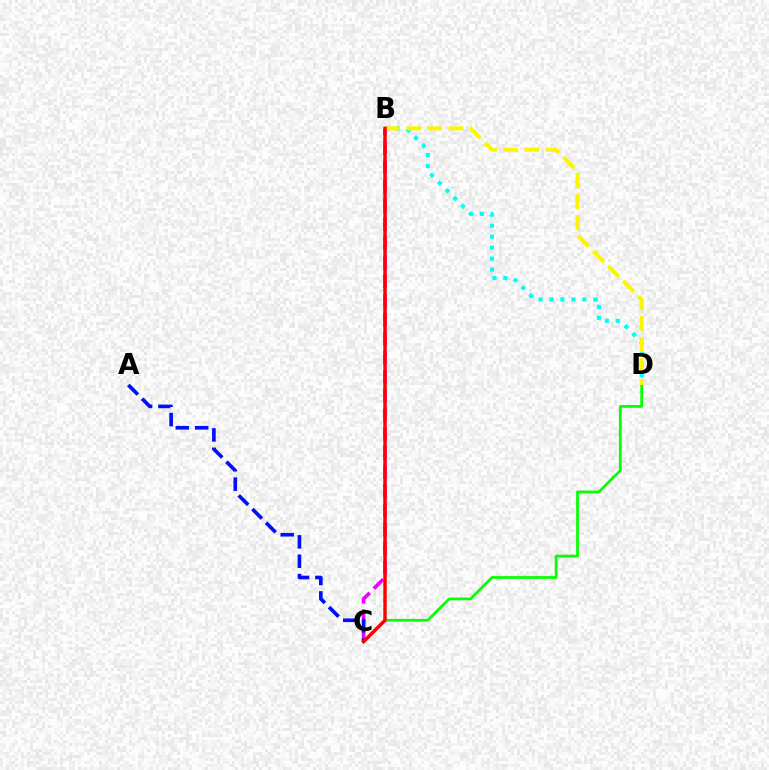{('B', 'C'): [{'color': '#ee00ff', 'line_style': 'dashed', 'thickness': 2.59}, {'color': '#ff0000', 'line_style': 'solid', 'thickness': 2.47}], ('A', 'C'): [{'color': '#0010ff', 'line_style': 'dashed', 'thickness': 2.63}], ('C', 'D'): [{'color': '#08ff00', 'line_style': 'solid', 'thickness': 1.97}], ('B', 'D'): [{'color': '#00fff6', 'line_style': 'dotted', 'thickness': 2.98}, {'color': '#fcf500', 'line_style': 'dashed', 'thickness': 2.88}]}